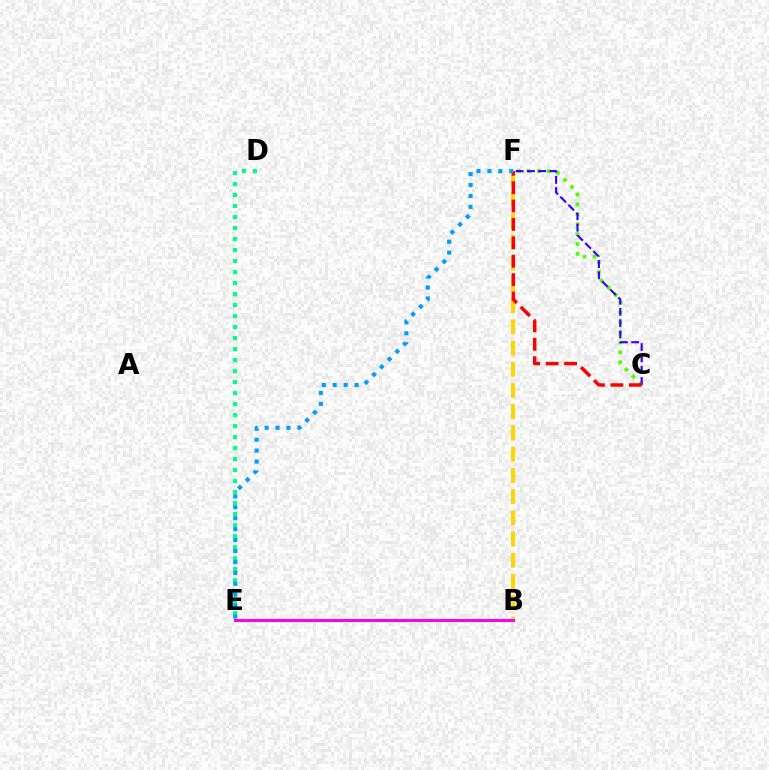{('C', 'F'): [{'color': '#4fff00', 'line_style': 'dotted', 'thickness': 2.69}, {'color': '#3700ff', 'line_style': 'dashed', 'thickness': 1.54}, {'color': '#ff0000', 'line_style': 'dashed', 'thickness': 2.5}], ('B', 'F'): [{'color': '#ffd500', 'line_style': 'dashed', 'thickness': 2.88}], ('B', 'E'): [{'color': '#ff00ed', 'line_style': 'solid', 'thickness': 2.18}], ('D', 'E'): [{'color': '#00ff86', 'line_style': 'dotted', 'thickness': 2.99}], ('E', 'F'): [{'color': '#009eff', 'line_style': 'dotted', 'thickness': 2.97}]}